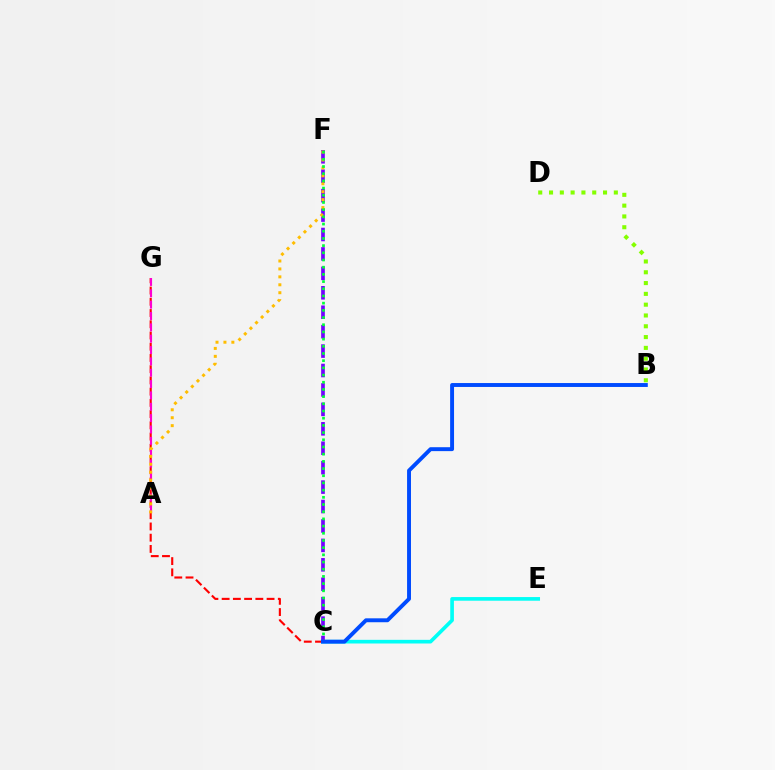{('C', 'E'): [{'color': '#00fff6', 'line_style': 'solid', 'thickness': 2.63}], ('C', 'G'): [{'color': '#ff0000', 'line_style': 'dashed', 'thickness': 1.53}], ('A', 'G'): [{'color': '#ff00cf', 'line_style': 'dashed', 'thickness': 1.54}], ('C', 'F'): [{'color': '#7200ff', 'line_style': 'dashed', 'thickness': 2.64}, {'color': '#00ff39', 'line_style': 'dotted', 'thickness': 1.95}], ('B', 'D'): [{'color': '#84ff00', 'line_style': 'dotted', 'thickness': 2.93}], ('A', 'F'): [{'color': '#ffbd00', 'line_style': 'dotted', 'thickness': 2.15}], ('B', 'C'): [{'color': '#004bff', 'line_style': 'solid', 'thickness': 2.82}]}